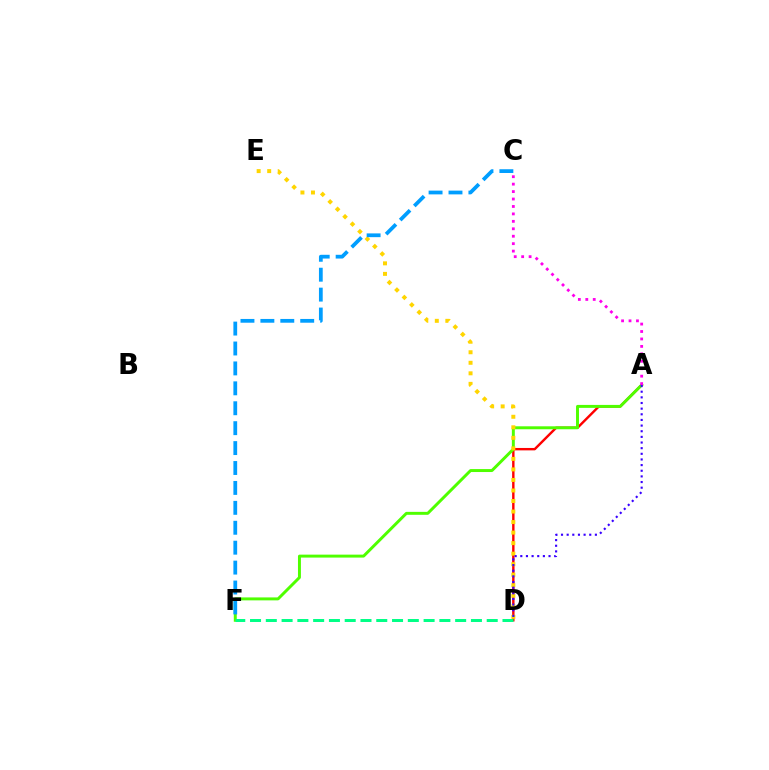{('A', 'D'): [{'color': '#ff0000', 'line_style': 'solid', 'thickness': 1.74}, {'color': '#3700ff', 'line_style': 'dotted', 'thickness': 1.53}], ('A', 'F'): [{'color': '#4fff00', 'line_style': 'solid', 'thickness': 2.13}], ('A', 'C'): [{'color': '#ff00ed', 'line_style': 'dotted', 'thickness': 2.02}], ('D', 'E'): [{'color': '#ffd500', 'line_style': 'dotted', 'thickness': 2.86}], ('C', 'F'): [{'color': '#009eff', 'line_style': 'dashed', 'thickness': 2.71}], ('D', 'F'): [{'color': '#00ff86', 'line_style': 'dashed', 'thickness': 2.14}]}